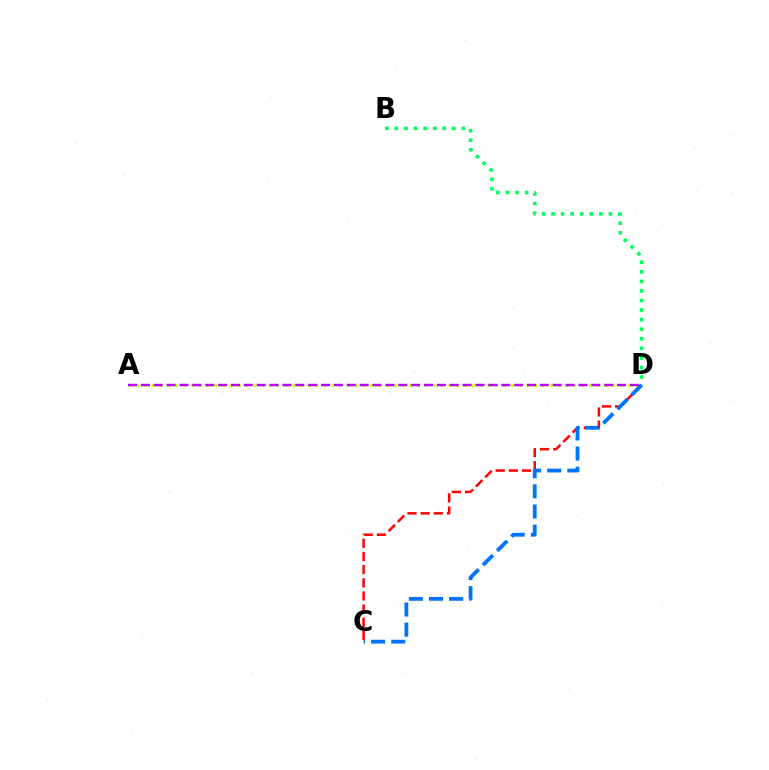{('A', 'D'): [{'color': '#d1ff00', 'line_style': 'dotted', 'thickness': 2.12}, {'color': '#b900ff', 'line_style': 'dashed', 'thickness': 1.75}], ('C', 'D'): [{'color': '#ff0000', 'line_style': 'dashed', 'thickness': 1.79}, {'color': '#0074ff', 'line_style': 'dashed', 'thickness': 2.74}], ('B', 'D'): [{'color': '#00ff5c', 'line_style': 'dotted', 'thickness': 2.6}]}